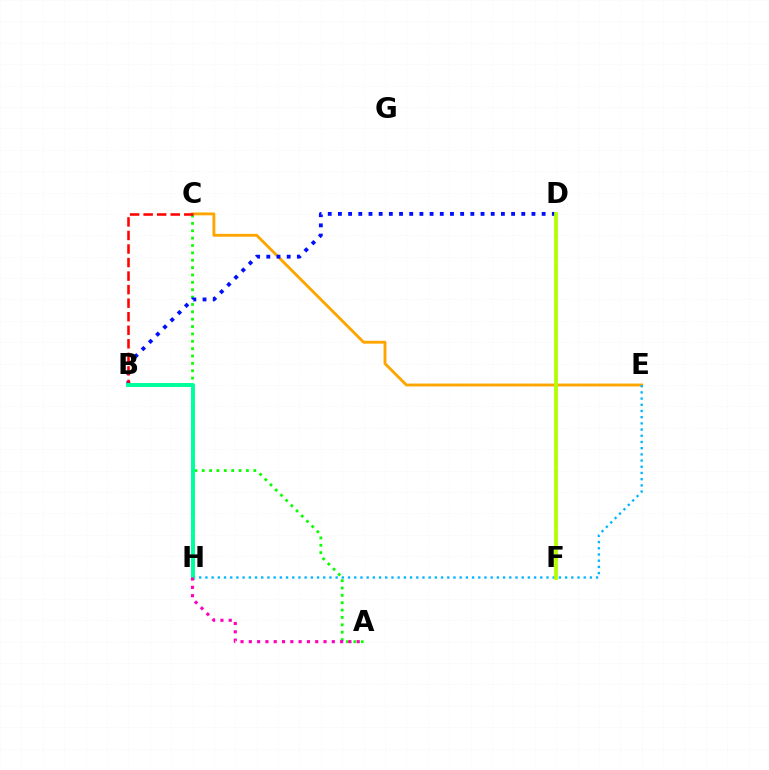{('C', 'E'): [{'color': '#ffa500', 'line_style': 'solid', 'thickness': 2.07}], ('A', 'C'): [{'color': '#08ff00', 'line_style': 'dotted', 'thickness': 2.0}], ('E', 'H'): [{'color': '#00b5ff', 'line_style': 'dotted', 'thickness': 1.68}], ('D', 'F'): [{'color': '#9b00ff', 'line_style': 'dotted', 'thickness': 1.52}, {'color': '#b3ff00', 'line_style': 'solid', 'thickness': 2.73}], ('B', 'D'): [{'color': '#0010ff', 'line_style': 'dotted', 'thickness': 2.77}], ('B', 'C'): [{'color': '#ff0000', 'line_style': 'dashed', 'thickness': 1.84}], ('B', 'H'): [{'color': '#00ff9d', 'line_style': 'solid', 'thickness': 2.85}], ('A', 'H'): [{'color': '#ff00bd', 'line_style': 'dotted', 'thickness': 2.26}]}